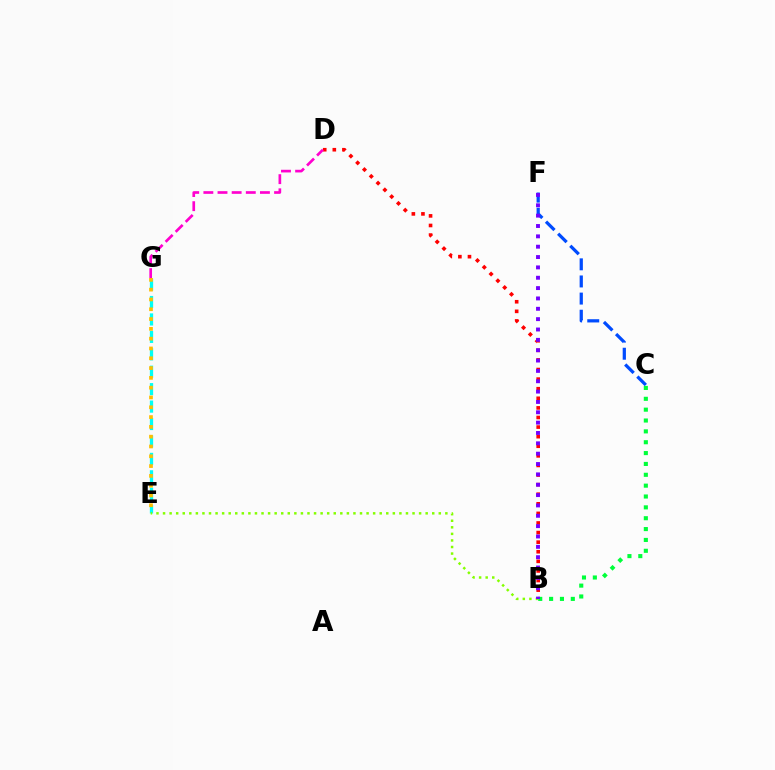{('B', 'D'): [{'color': '#ff0000', 'line_style': 'dotted', 'thickness': 2.61}], ('E', 'G'): [{'color': '#00fff6', 'line_style': 'dashed', 'thickness': 2.37}, {'color': '#ffbd00', 'line_style': 'dotted', 'thickness': 2.66}], ('C', 'F'): [{'color': '#004bff', 'line_style': 'dashed', 'thickness': 2.33}], ('B', 'E'): [{'color': '#84ff00', 'line_style': 'dotted', 'thickness': 1.78}], ('D', 'G'): [{'color': '#ff00cf', 'line_style': 'dashed', 'thickness': 1.92}], ('B', 'C'): [{'color': '#00ff39', 'line_style': 'dotted', 'thickness': 2.95}], ('B', 'F'): [{'color': '#7200ff', 'line_style': 'dotted', 'thickness': 2.81}]}